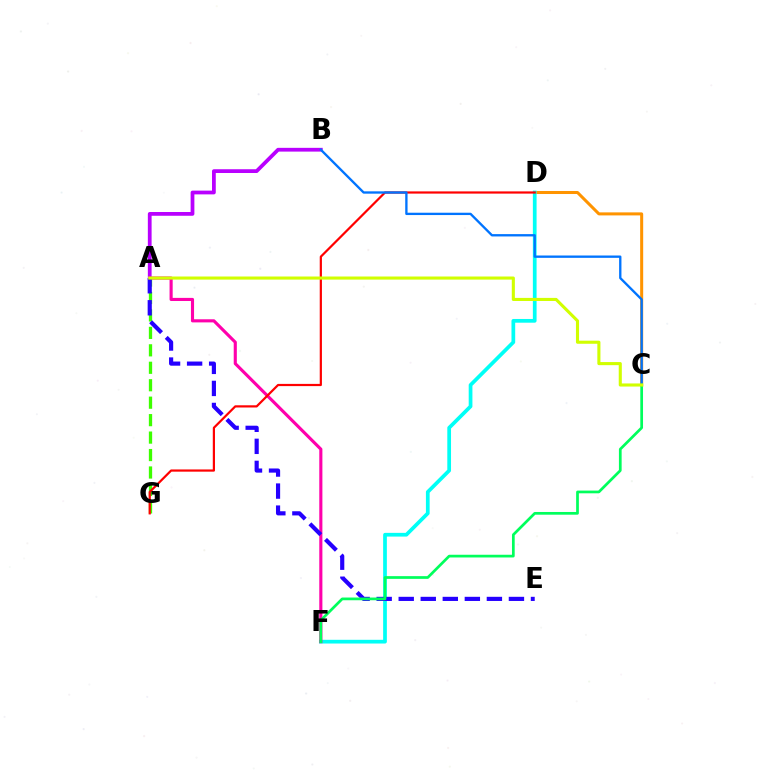{('A', 'B'): [{'color': '#b900ff', 'line_style': 'solid', 'thickness': 2.71}], ('A', 'G'): [{'color': '#3dff00', 'line_style': 'dashed', 'thickness': 2.37}], ('C', 'D'): [{'color': '#ff9400', 'line_style': 'solid', 'thickness': 2.18}], ('D', 'F'): [{'color': '#00fff6', 'line_style': 'solid', 'thickness': 2.68}], ('A', 'F'): [{'color': '#ff00ac', 'line_style': 'solid', 'thickness': 2.24}], ('D', 'G'): [{'color': '#ff0000', 'line_style': 'solid', 'thickness': 1.59}], ('B', 'C'): [{'color': '#0074ff', 'line_style': 'solid', 'thickness': 1.68}], ('A', 'E'): [{'color': '#2500ff', 'line_style': 'dashed', 'thickness': 2.99}], ('C', 'F'): [{'color': '#00ff5c', 'line_style': 'solid', 'thickness': 1.96}], ('A', 'C'): [{'color': '#d1ff00', 'line_style': 'solid', 'thickness': 2.23}]}